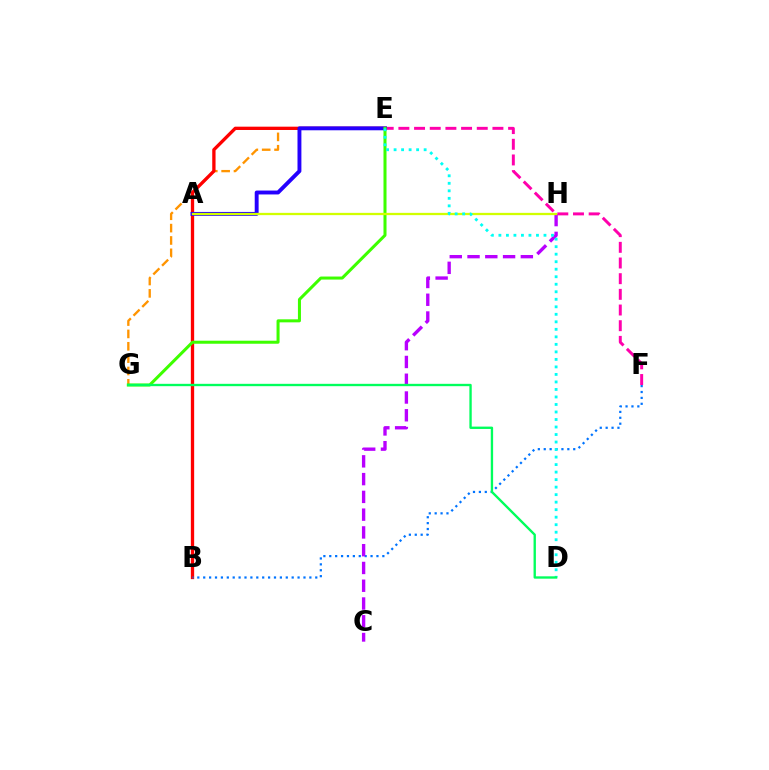{('E', 'G'): [{'color': '#ff9400', 'line_style': 'dashed', 'thickness': 1.68}, {'color': '#3dff00', 'line_style': 'solid', 'thickness': 2.18}], ('B', 'E'): [{'color': '#ff0000', 'line_style': 'solid', 'thickness': 2.39}], ('B', 'F'): [{'color': '#0074ff', 'line_style': 'dotted', 'thickness': 1.6}], ('C', 'H'): [{'color': '#b900ff', 'line_style': 'dashed', 'thickness': 2.41}], ('E', 'F'): [{'color': '#ff00ac', 'line_style': 'dashed', 'thickness': 2.13}], ('A', 'E'): [{'color': '#2500ff', 'line_style': 'solid', 'thickness': 2.81}], ('A', 'H'): [{'color': '#d1ff00', 'line_style': 'solid', 'thickness': 1.64}], ('D', 'E'): [{'color': '#00fff6', 'line_style': 'dotted', 'thickness': 2.04}], ('D', 'G'): [{'color': '#00ff5c', 'line_style': 'solid', 'thickness': 1.69}]}